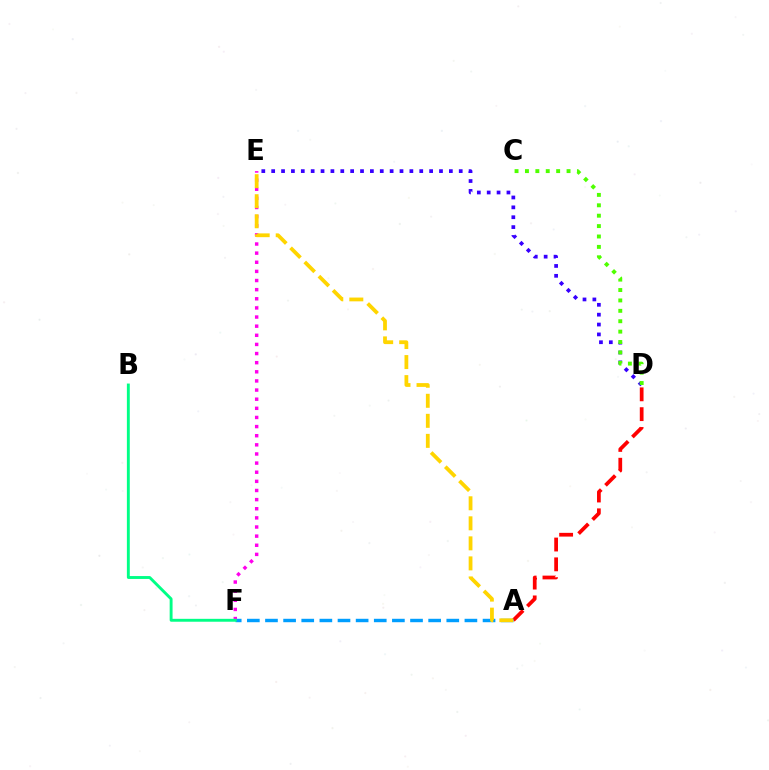{('A', 'D'): [{'color': '#ff0000', 'line_style': 'dashed', 'thickness': 2.69}], ('A', 'F'): [{'color': '#009eff', 'line_style': 'dashed', 'thickness': 2.46}], ('D', 'E'): [{'color': '#3700ff', 'line_style': 'dotted', 'thickness': 2.68}], ('E', 'F'): [{'color': '#ff00ed', 'line_style': 'dotted', 'thickness': 2.48}], ('A', 'E'): [{'color': '#ffd500', 'line_style': 'dashed', 'thickness': 2.72}], ('B', 'F'): [{'color': '#00ff86', 'line_style': 'solid', 'thickness': 2.09}], ('C', 'D'): [{'color': '#4fff00', 'line_style': 'dotted', 'thickness': 2.83}]}